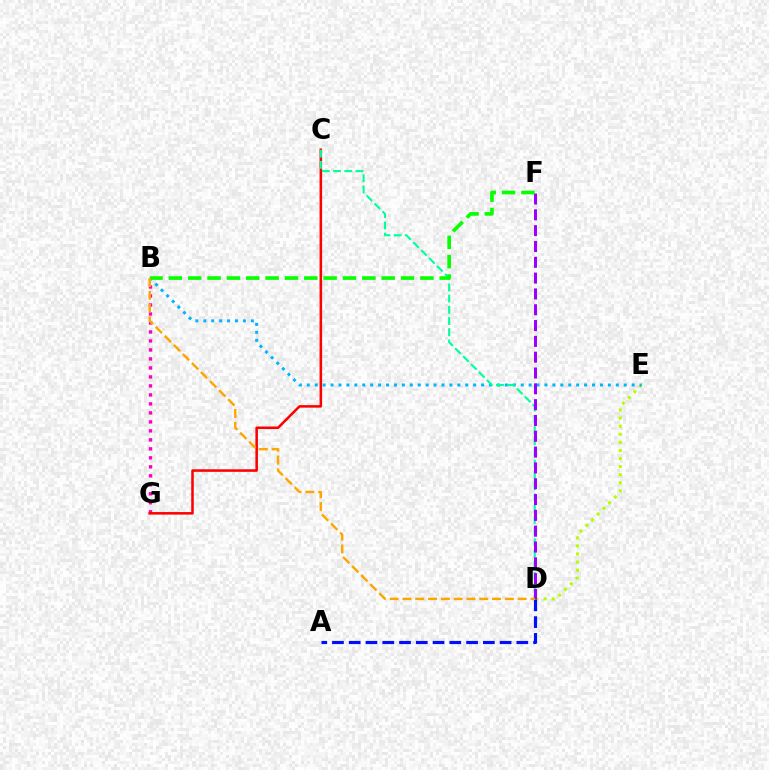{('B', 'G'): [{'color': '#ff00bd', 'line_style': 'dotted', 'thickness': 2.44}], ('D', 'E'): [{'color': '#b3ff00', 'line_style': 'dotted', 'thickness': 2.2}], ('B', 'E'): [{'color': '#00b5ff', 'line_style': 'dotted', 'thickness': 2.15}], ('C', 'G'): [{'color': '#ff0000', 'line_style': 'solid', 'thickness': 1.83}], ('A', 'D'): [{'color': '#0010ff', 'line_style': 'dashed', 'thickness': 2.28}], ('C', 'D'): [{'color': '#00ff9d', 'line_style': 'dashed', 'thickness': 1.52}], ('D', 'F'): [{'color': '#9b00ff', 'line_style': 'dashed', 'thickness': 2.15}], ('B', 'F'): [{'color': '#08ff00', 'line_style': 'dashed', 'thickness': 2.63}], ('B', 'D'): [{'color': '#ffa500', 'line_style': 'dashed', 'thickness': 1.74}]}